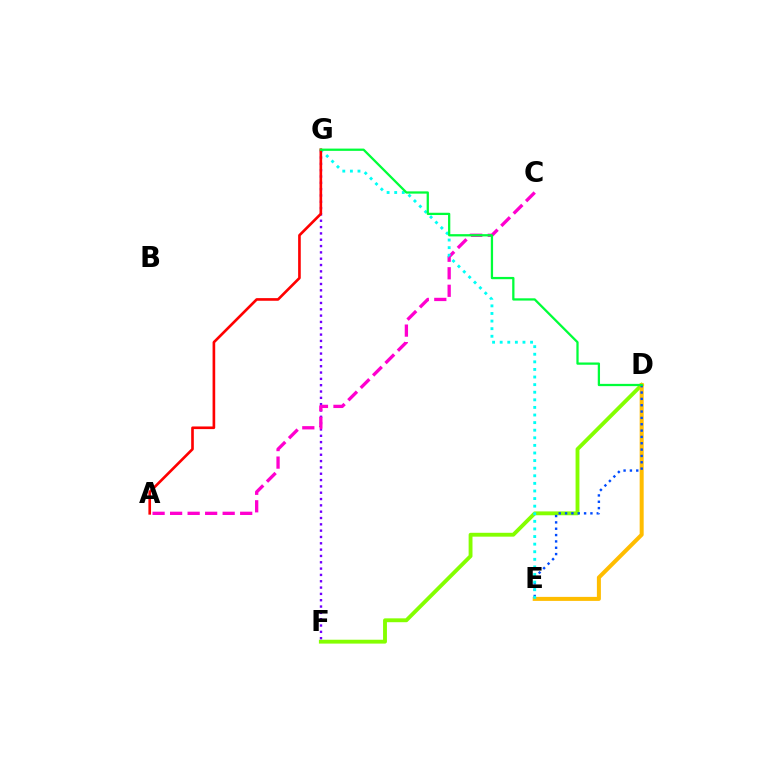{('D', 'F'): [{'color': '#84ff00', 'line_style': 'solid', 'thickness': 2.78}], ('F', 'G'): [{'color': '#7200ff', 'line_style': 'dotted', 'thickness': 1.72}], ('A', 'C'): [{'color': '#ff00cf', 'line_style': 'dashed', 'thickness': 2.38}], ('D', 'E'): [{'color': '#ffbd00', 'line_style': 'solid', 'thickness': 2.89}, {'color': '#004bff', 'line_style': 'dotted', 'thickness': 1.72}], ('E', 'G'): [{'color': '#00fff6', 'line_style': 'dotted', 'thickness': 2.06}], ('A', 'G'): [{'color': '#ff0000', 'line_style': 'solid', 'thickness': 1.9}], ('D', 'G'): [{'color': '#00ff39', 'line_style': 'solid', 'thickness': 1.63}]}